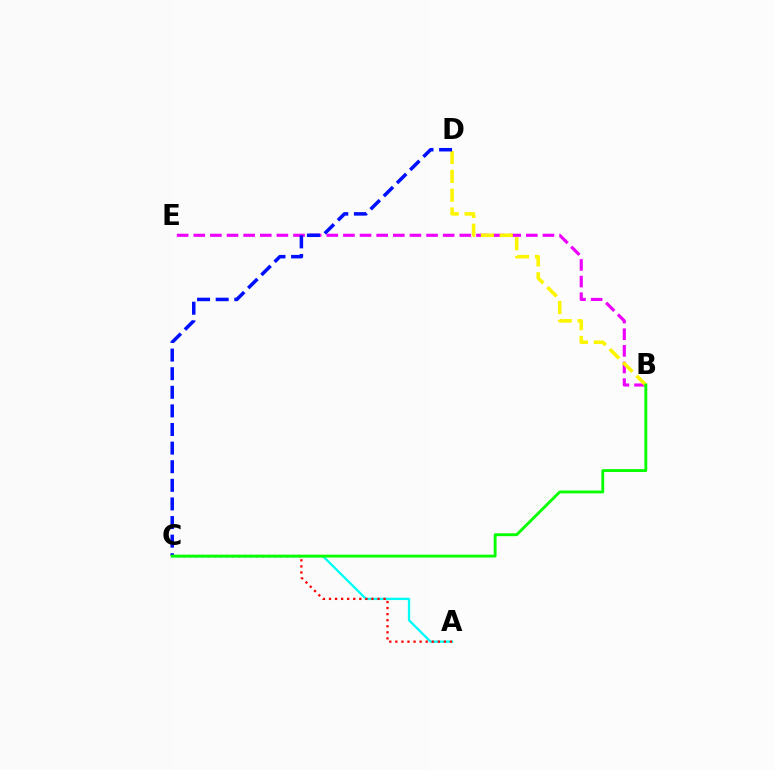{('B', 'E'): [{'color': '#ee00ff', 'line_style': 'dashed', 'thickness': 2.26}], ('B', 'D'): [{'color': '#fcf500', 'line_style': 'dashed', 'thickness': 2.56}], ('A', 'C'): [{'color': '#00fff6', 'line_style': 'solid', 'thickness': 1.67}, {'color': '#ff0000', 'line_style': 'dotted', 'thickness': 1.65}], ('C', 'D'): [{'color': '#0010ff', 'line_style': 'dashed', 'thickness': 2.53}], ('B', 'C'): [{'color': '#08ff00', 'line_style': 'solid', 'thickness': 2.06}]}